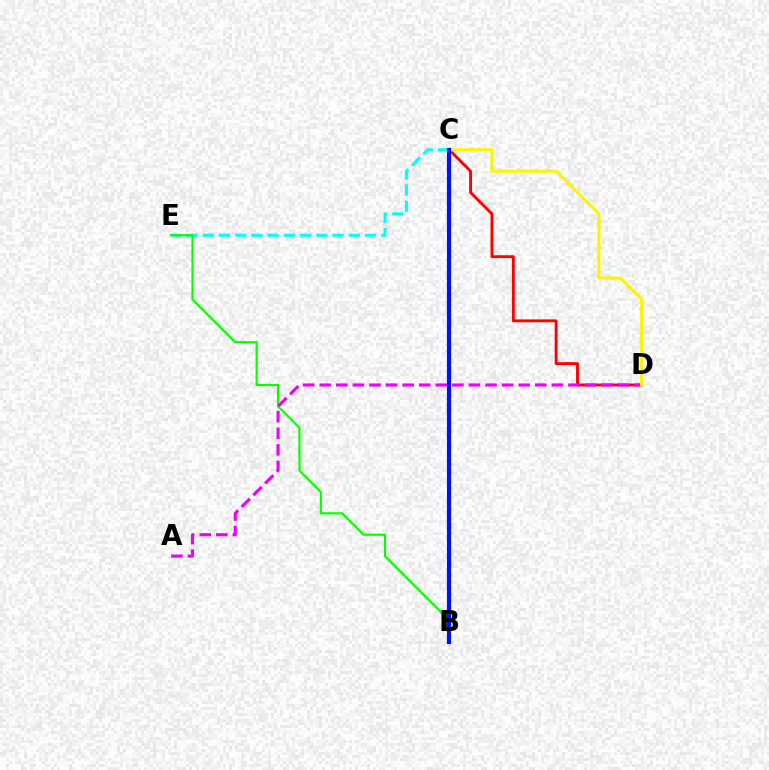{('C', 'E'): [{'color': '#00fff6', 'line_style': 'dashed', 'thickness': 2.2}], ('B', 'E'): [{'color': '#08ff00', 'line_style': 'solid', 'thickness': 1.57}], ('C', 'D'): [{'color': '#ff0000', 'line_style': 'solid', 'thickness': 2.06}, {'color': '#fcf500', 'line_style': 'solid', 'thickness': 2.22}], ('A', 'D'): [{'color': '#ee00ff', 'line_style': 'dashed', 'thickness': 2.25}], ('B', 'C'): [{'color': '#0010ff', 'line_style': 'solid', 'thickness': 2.99}]}